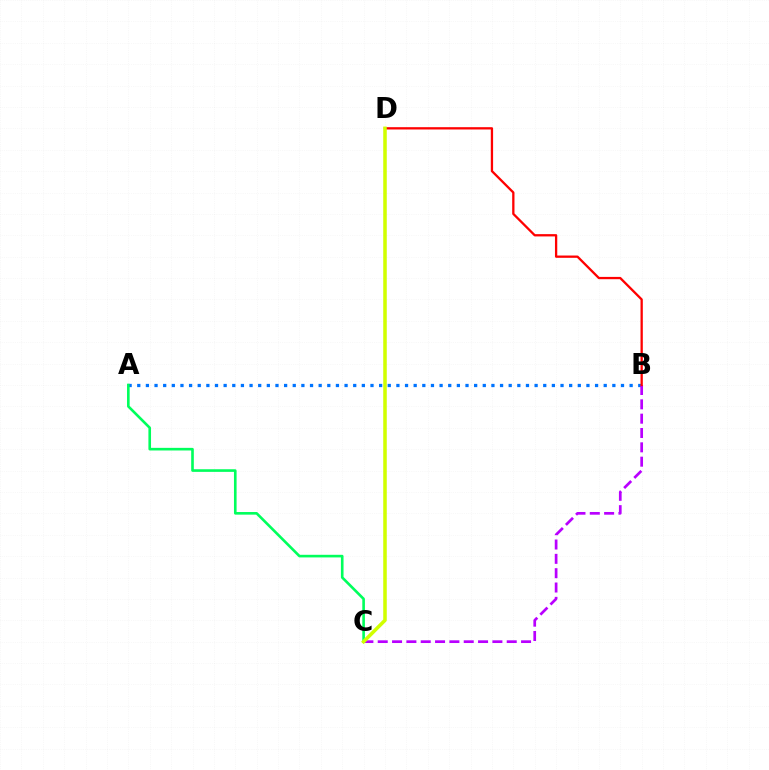{('A', 'B'): [{'color': '#0074ff', 'line_style': 'dotted', 'thickness': 2.35}], ('B', 'C'): [{'color': '#b900ff', 'line_style': 'dashed', 'thickness': 1.95}], ('B', 'D'): [{'color': '#ff0000', 'line_style': 'solid', 'thickness': 1.65}], ('A', 'C'): [{'color': '#00ff5c', 'line_style': 'solid', 'thickness': 1.89}], ('C', 'D'): [{'color': '#d1ff00', 'line_style': 'solid', 'thickness': 2.55}]}